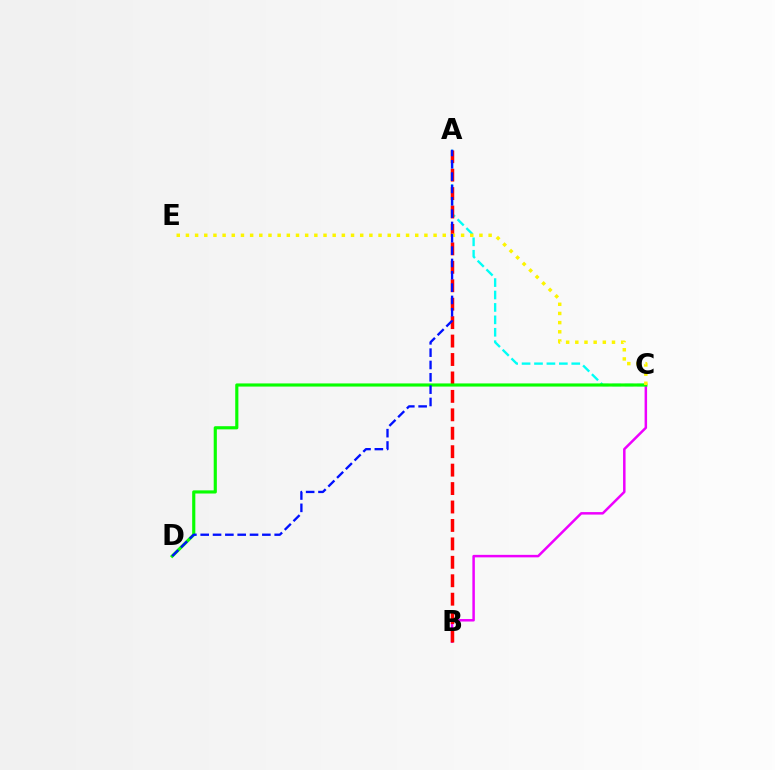{('B', 'C'): [{'color': '#ee00ff', 'line_style': 'solid', 'thickness': 1.8}], ('A', 'C'): [{'color': '#00fff6', 'line_style': 'dashed', 'thickness': 1.69}], ('A', 'B'): [{'color': '#ff0000', 'line_style': 'dashed', 'thickness': 2.5}], ('C', 'D'): [{'color': '#08ff00', 'line_style': 'solid', 'thickness': 2.26}], ('C', 'E'): [{'color': '#fcf500', 'line_style': 'dotted', 'thickness': 2.49}], ('A', 'D'): [{'color': '#0010ff', 'line_style': 'dashed', 'thickness': 1.68}]}